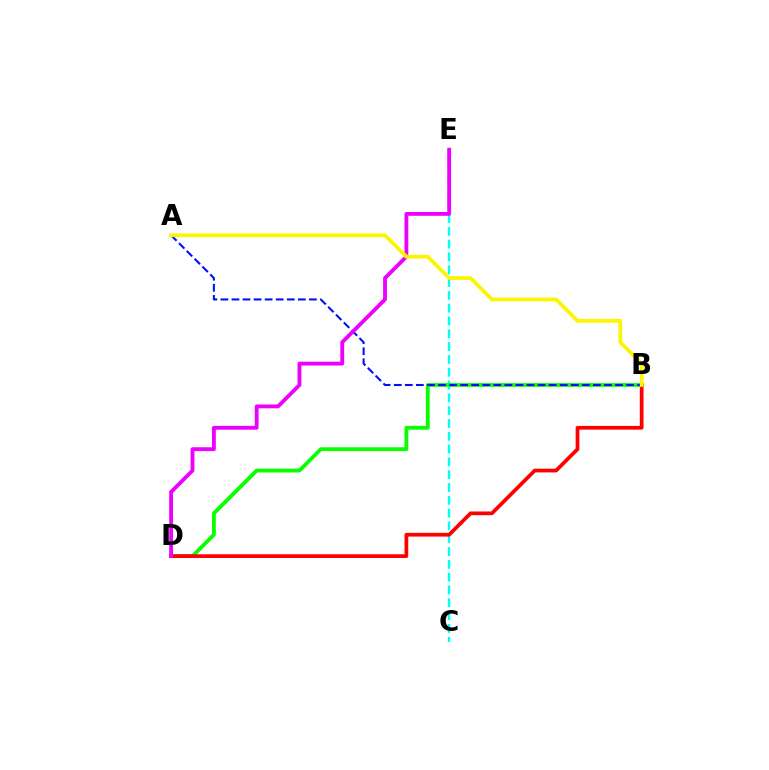{('C', 'E'): [{'color': '#00fff6', 'line_style': 'dashed', 'thickness': 1.74}], ('B', 'D'): [{'color': '#08ff00', 'line_style': 'solid', 'thickness': 2.74}, {'color': '#ff0000', 'line_style': 'solid', 'thickness': 2.68}], ('A', 'B'): [{'color': '#0010ff', 'line_style': 'dashed', 'thickness': 1.5}, {'color': '#fcf500', 'line_style': 'solid', 'thickness': 2.69}], ('D', 'E'): [{'color': '#ee00ff', 'line_style': 'solid', 'thickness': 2.76}]}